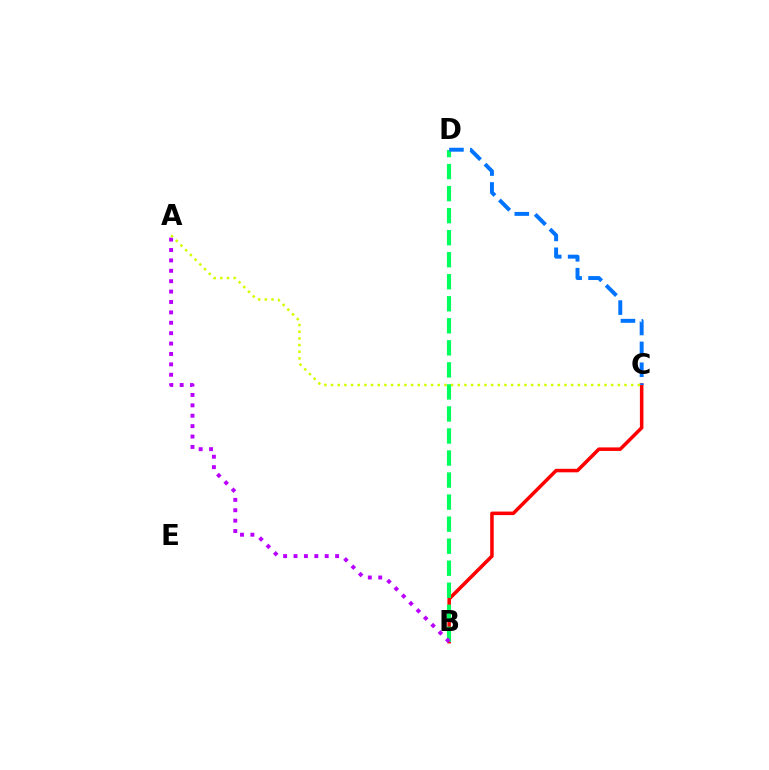{('B', 'C'): [{'color': '#ff0000', 'line_style': 'solid', 'thickness': 2.54}], ('B', 'D'): [{'color': '#00ff5c', 'line_style': 'dashed', 'thickness': 2.99}], ('C', 'D'): [{'color': '#0074ff', 'line_style': 'dashed', 'thickness': 2.84}], ('A', 'B'): [{'color': '#b900ff', 'line_style': 'dotted', 'thickness': 2.82}], ('A', 'C'): [{'color': '#d1ff00', 'line_style': 'dotted', 'thickness': 1.81}]}